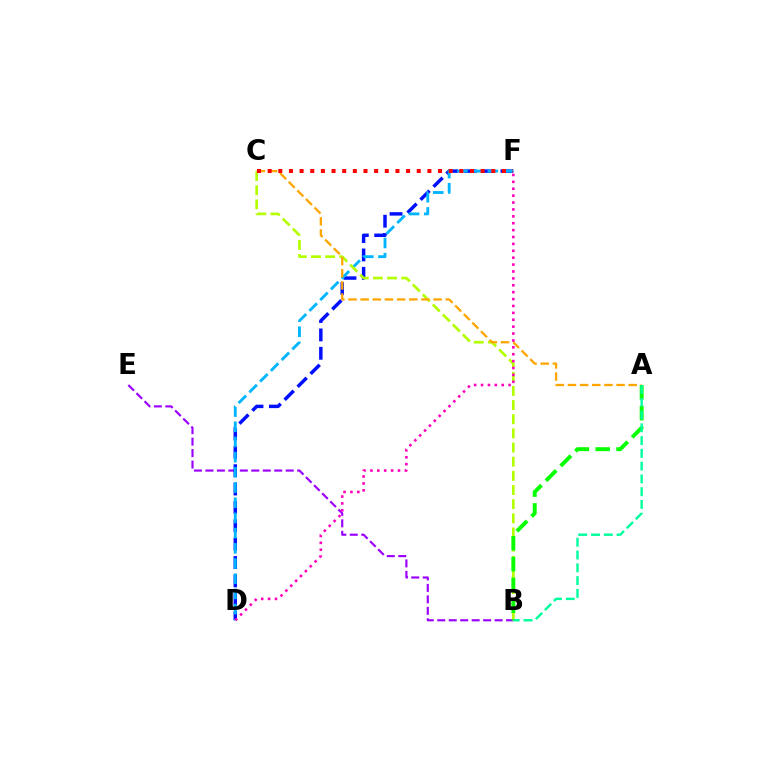{('B', 'E'): [{'color': '#9b00ff', 'line_style': 'dashed', 'thickness': 1.56}], ('D', 'F'): [{'color': '#0010ff', 'line_style': 'dashed', 'thickness': 2.5}, {'color': '#00b5ff', 'line_style': 'dashed', 'thickness': 2.06}, {'color': '#ff00bd', 'line_style': 'dotted', 'thickness': 1.87}], ('B', 'C'): [{'color': '#b3ff00', 'line_style': 'dashed', 'thickness': 1.92}], ('A', 'C'): [{'color': '#ffa500', 'line_style': 'dashed', 'thickness': 1.65}], ('A', 'B'): [{'color': '#08ff00', 'line_style': 'dashed', 'thickness': 2.83}, {'color': '#00ff9d', 'line_style': 'dashed', 'thickness': 1.74}], ('C', 'F'): [{'color': '#ff0000', 'line_style': 'dotted', 'thickness': 2.89}]}